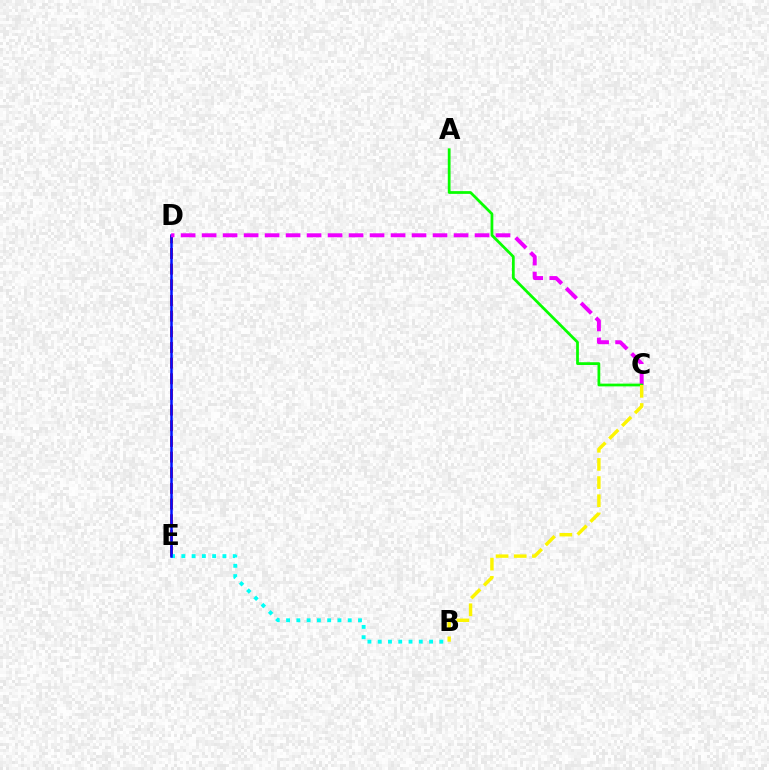{('D', 'E'): [{'color': '#ff0000', 'line_style': 'dashed', 'thickness': 2.13}, {'color': '#0010ff', 'line_style': 'solid', 'thickness': 1.8}], ('B', 'E'): [{'color': '#00fff6', 'line_style': 'dotted', 'thickness': 2.79}], ('C', 'D'): [{'color': '#ee00ff', 'line_style': 'dashed', 'thickness': 2.85}], ('A', 'C'): [{'color': '#08ff00', 'line_style': 'solid', 'thickness': 1.98}], ('B', 'C'): [{'color': '#fcf500', 'line_style': 'dashed', 'thickness': 2.47}]}